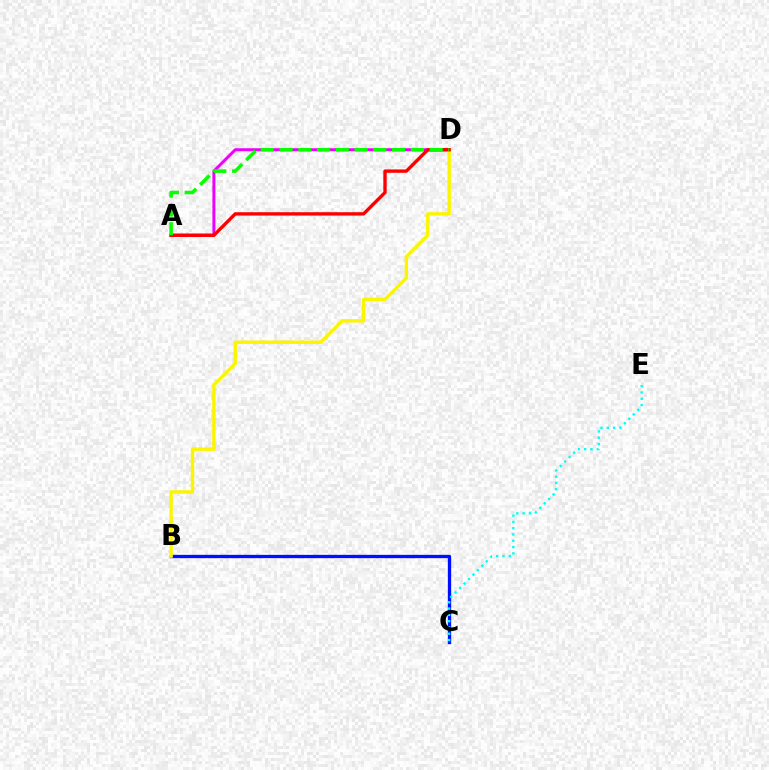{('B', 'C'): [{'color': '#0010ff', 'line_style': 'solid', 'thickness': 2.39}], ('C', 'E'): [{'color': '#00fff6', 'line_style': 'dotted', 'thickness': 1.71}], ('A', 'D'): [{'color': '#ee00ff', 'line_style': 'solid', 'thickness': 2.15}, {'color': '#ff0000', 'line_style': 'solid', 'thickness': 2.42}, {'color': '#08ff00', 'line_style': 'dashed', 'thickness': 2.55}], ('B', 'D'): [{'color': '#fcf500', 'line_style': 'solid', 'thickness': 2.45}]}